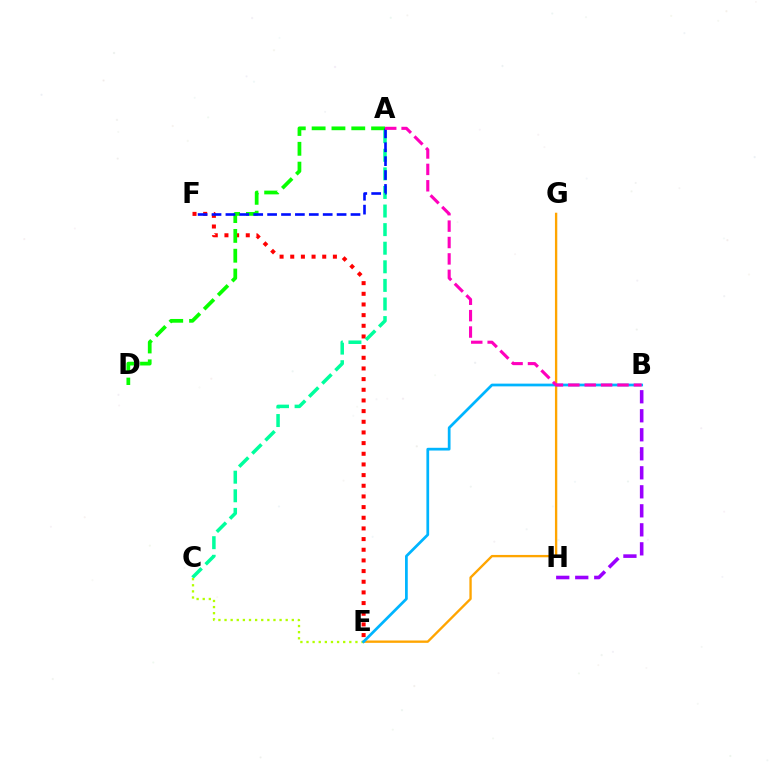{('E', 'F'): [{'color': '#ff0000', 'line_style': 'dotted', 'thickness': 2.9}], ('B', 'H'): [{'color': '#9b00ff', 'line_style': 'dashed', 'thickness': 2.58}], ('E', 'G'): [{'color': '#ffa500', 'line_style': 'solid', 'thickness': 1.69}], ('A', 'C'): [{'color': '#00ff9d', 'line_style': 'dashed', 'thickness': 2.53}], ('A', 'D'): [{'color': '#08ff00', 'line_style': 'dashed', 'thickness': 2.69}], ('C', 'E'): [{'color': '#b3ff00', 'line_style': 'dotted', 'thickness': 1.66}], ('B', 'E'): [{'color': '#00b5ff', 'line_style': 'solid', 'thickness': 1.97}], ('A', 'F'): [{'color': '#0010ff', 'line_style': 'dashed', 'thickness': 1.89}], ('A', 'B'): [{'color': '#ff00bd', 'line_style': 'dashed', 'thickness': 2.23}]}